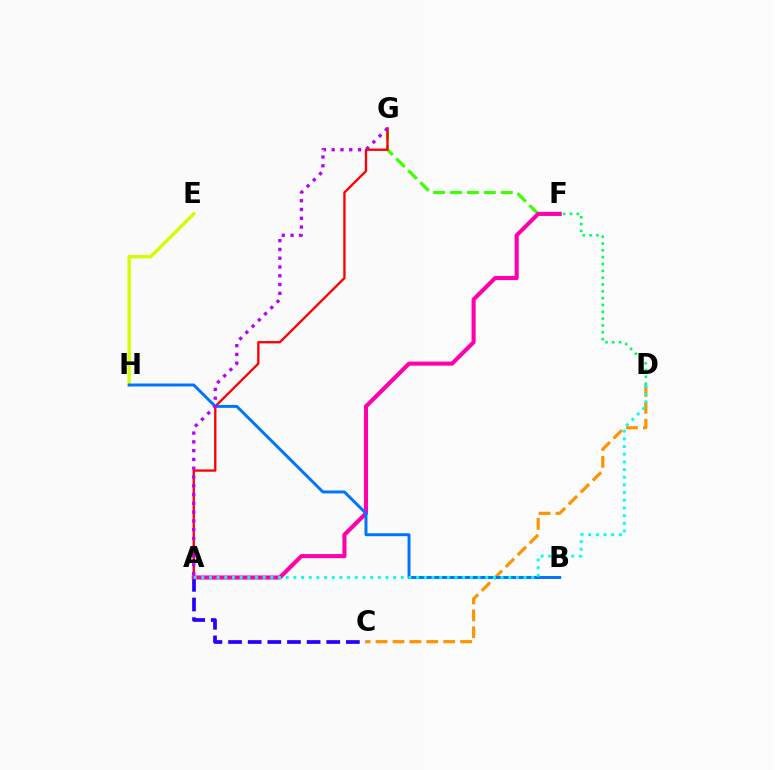{('A', 'C'): [{'color': '#2500ff', 'line_style': 'dashed', 'thickness': 2.67}], ('F', 'G'): [{'color': '#3dff00', 'line_style': 'dashed', 'thickness': 2.3}], ('A', 'G'): [{'color': '#ff0000', 'line_style': 'solid', 'thickness': 1.68}, {'color': '#b900ff', 'line_style': 'dotted', 'thickness': 2.39}], ('C', 'D'): [{'color': '#ff9400', 'line_style': 'dashed', 'thickness': 2.3}], ('A', 'F'): [{'color': '#ff00ac', 'line_style': 'solid', 'thickness': 2.95}], ('E', 'H'): [{'color': '#d1ff00', 'line_style': 'solid', 'thickness': 2.45}], ('B', 'H'): [{'color': '#0074ff', 'line_style': 'solid', 'thickness': 2.12}], ('D', 'F'): [{'color': '#00ff5c', 'line_style': 'dotted', 'thickness': 1.85}], ('A', 'D'): [{'color': '#00fff6', 'line_style': 'dotted', 'thickness': 2.08}]}